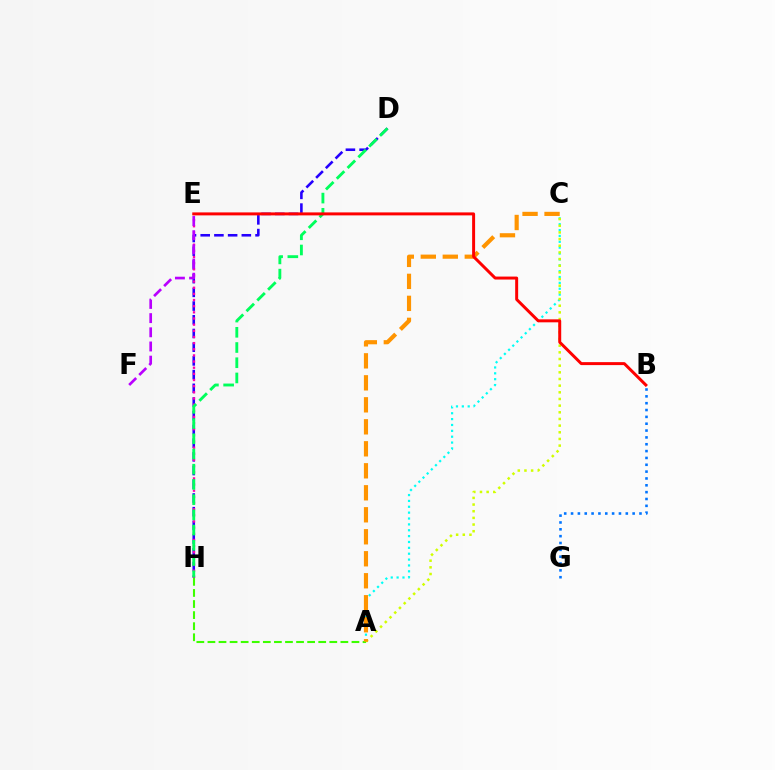{('A', 'C'): [{'color': '#00fff6', 'line_style': 'dotted', 'thickness': 1.59}, {'color': '#d1ff00', 'line_style': 'dotted', 'thickness': 1.81}, {'color': '#ff9400', 'line_style': 'dashed', 'thickness': 2.99}], ('B', 'G'): [{'color': '#0074ff', 'line_style': 'dotted', 'thickness': 1.86}], ('A', 'H'): [{'color': '#3dff00', 'line_style': 'dashed', 'thickness': 1.51}], ('D', 'H'): [{'color': '#2500ff', 'line_style': 'dashed', 'thickness': 1.86}, {'color': '#00ff5c', 'line_style': 'dashed', 'thickness': 2.07}], ('E', 'H'): [{'color': '#ff00ac', 'line_style': 'dotted', 'thickness': 1.67}], ('B', 'E'): [{'color': '#ff0000', 'line_style': 'solid', 'thickness': 2.14}], ('E', 'F'): [{'color': '#b900ff', 'line_style': 'dashed', 'thickness': 1.93}]}